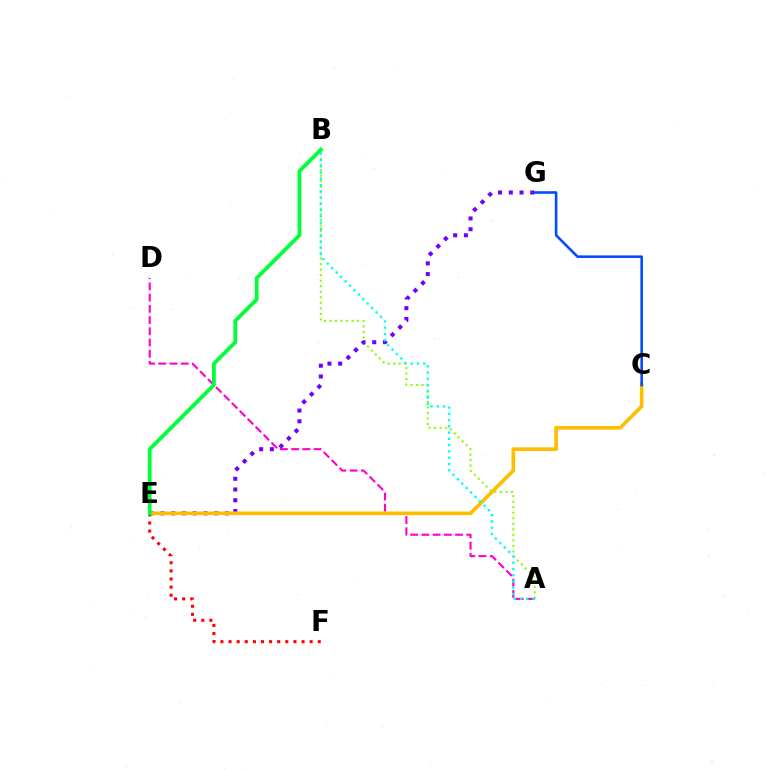{('E', 'F'): [{'color': '#ff0000', 'line_style': 'dotted', 'thickness': 2.2}], ('A', 'B'): [{'color': '#84ff00', 'line_style': 'dotted', 'thickness': 1.5}, {'color': '#00fff6', 'line_style': 'dotted', 'thickness': 1.7}], ('A', 'D'): [{'color': '#ff00cf', 'line_style': 'dashed', 'thickness': 1.52}], ('E', 'G'): [{'color': '#7200ff', 'line_style': 'dotted', 'thickness': 2.92}], ('C', 'E'): [{'color': '#ffbd00', 'line_style': 'solid', 'thickness': 2.61}], ('C', 'G'): [{'color': '#004bff', 'line_style': 'solid', 'thickness': 1.86}], ('B', 'E'): [{'color': '#00ff39', 'line_style': 'solid', 'thickness': 2.71}]}